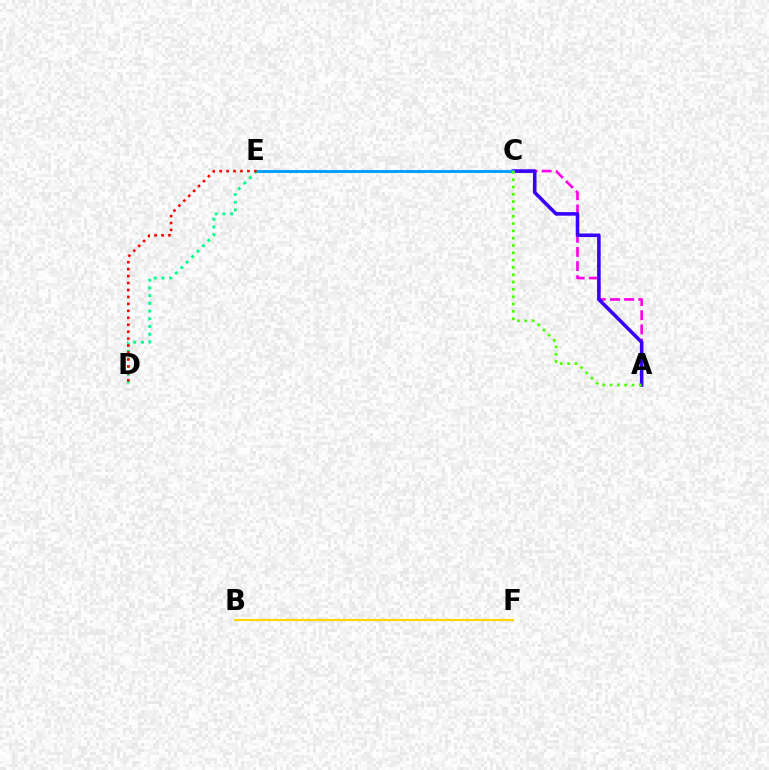{('A', 'C'): [{'color': '#ff00ed', 'line_style': 'dashed', 'thickness': 1.92}, {'color': '#3700ff', 'line_style': 'solid', 'thickness': 2.57}, {'color': '#4fff00', 'line_style': 'dotted', 'thickness': 1.99}], ('C', 'E'): [{'color': '#009eff', 'line_style': 'solid', 'thickness': 2.08}], ('D', 'E'): [{'color': '#00ff86', 'line_style': 'dotted', 'thickness': 2.09}, {'color': '#ff0000', 'line_style': 'dotted', 'thickness': 1.89}], ('B', 'F'): [{'color': '#ffd500', 'line_style': 'solid', 'thickness': 1.55}]}